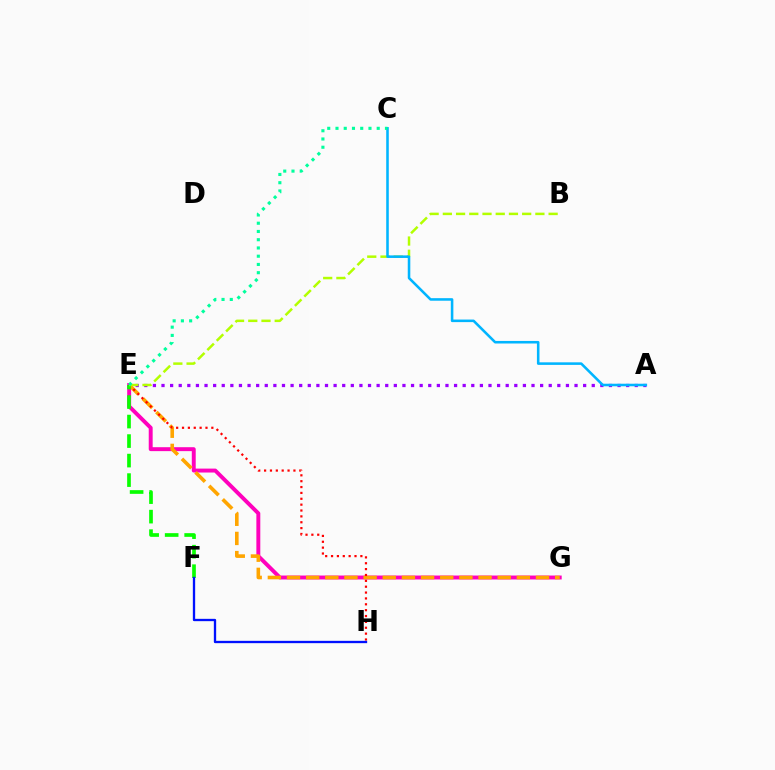{('E', 'G'): [{'color': '#ff00bd', 'line_style': 'solid', 'thickness': 2.83}, {'color': '#ffa500', 'line_style': 'dashed', 'thickness': 2.6}], ('A', 'E'): [{'color': '#9b00ff', 'line_style': 'dotted', 'thickness': 2.34}], ('E', 'H'): [{'color': '#ff0000', 'line_style': 'dotted', 'thickness': 1.59}], ('E', 'F'): [{'color': '#08ff00', 'line_style': 'dashed', 'thickness': 2.65}], ('B', 'E'): [{'color': '#b3ff00', 'line_style': 'dashed', 'thickness': 1.8}], ('A', 'C'): [{'color': '#00b5ff', 'line_style': 'solid', 'thickness': 1.84}], ('C', 'E'): [{'color': '#00ff9d', 'line_style': 'dotted', 'thickness': 2.24}], ('F', 'H'): [{'color': '#0010ff', 'line_style': 'solid', 'thickness': 1.67}]}